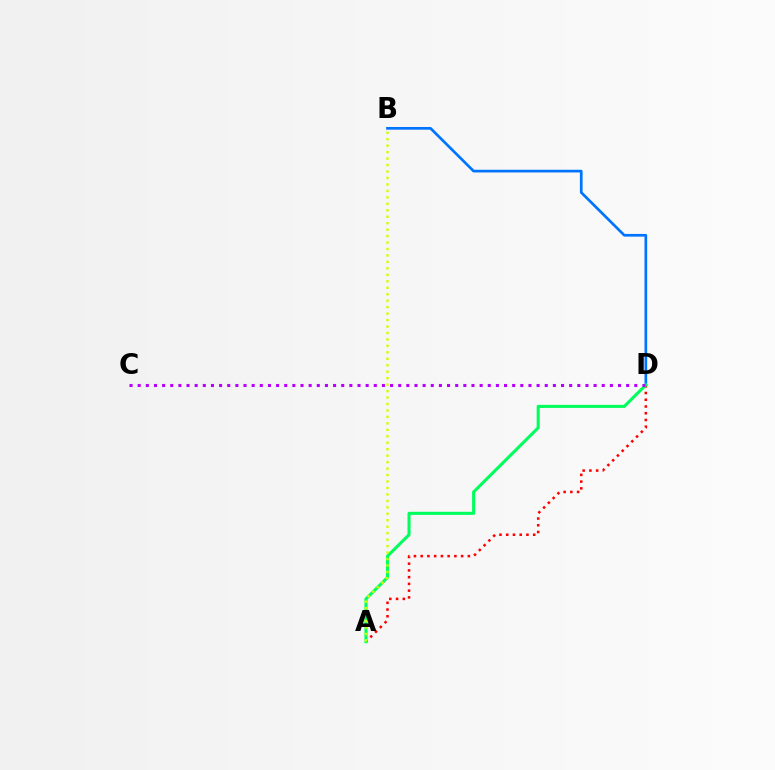{('B', 'D'): [{'color': '#0074ff', 'line_style': 'solid', 'thickness': 1.94}], ('A', 'D'): [{'color': '#ff0000', 'line_style': 'dotted', 'thickness': 1.83}, {'color': '#00ff5c', 'line_style': 'solid', 'thickness': 2.2}], ('C', 'D'): [{'color': '#b900ff', 'line_style': 'dotted', 'thickness': 2.21}], ('A', 'B'): [{'color': '#d1ff00', 'line_style': 'dotted', 'thickness': 1.75}]}